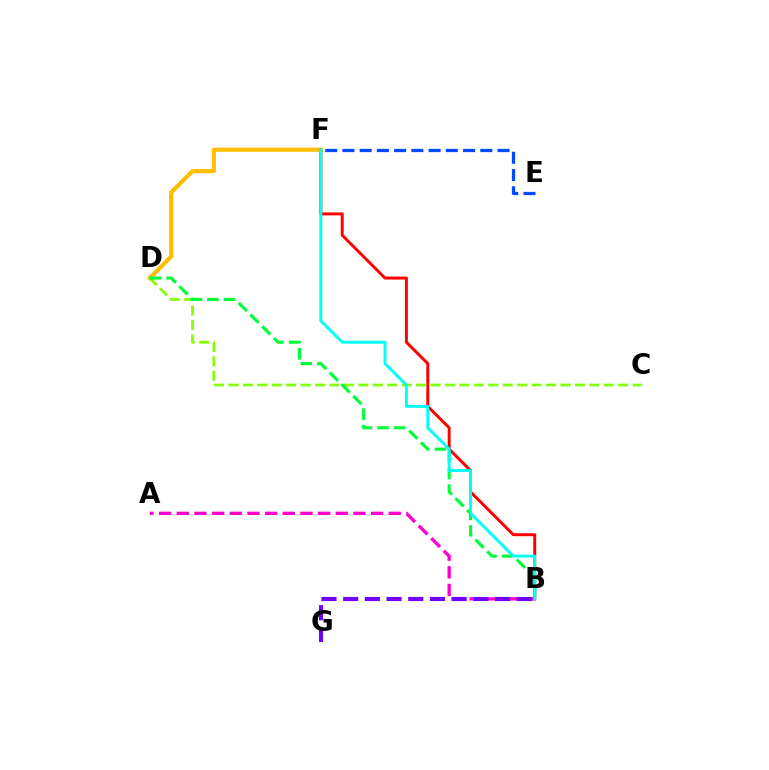{('B', 'F'): [{'color': '#ff0000', 'line_style': 'solid', 'thickness': 2.13}, {'color': '#00fff6', 'line_style': 'solid', 'thickness': 2.11}], ('D', 'F'): [{'color': '#ffbd00', 'line_style': 'solid', 'thickness': 2.97}], ('E', 'F'): [{'color': '#004bff', 'line_style': 'dashed', 'thickness': 2.34}], ('C', 'D'): [{'color': '#84ff00', 'line_style': 'dashed', 'thickness': 1.96}], ('B', 'D'): [{'color': '#00ff39', 'line_style': 'dashed', 'thickness': 2.25}], ('A', 'B'): [{'color': '#ff00cf', 'line_style': 'dashed', 'thickness': 2.4}], ('B', 'G'): [{'color': '#7200ff', 'line_style': 'dashed', 'thickness': 2.95}]}